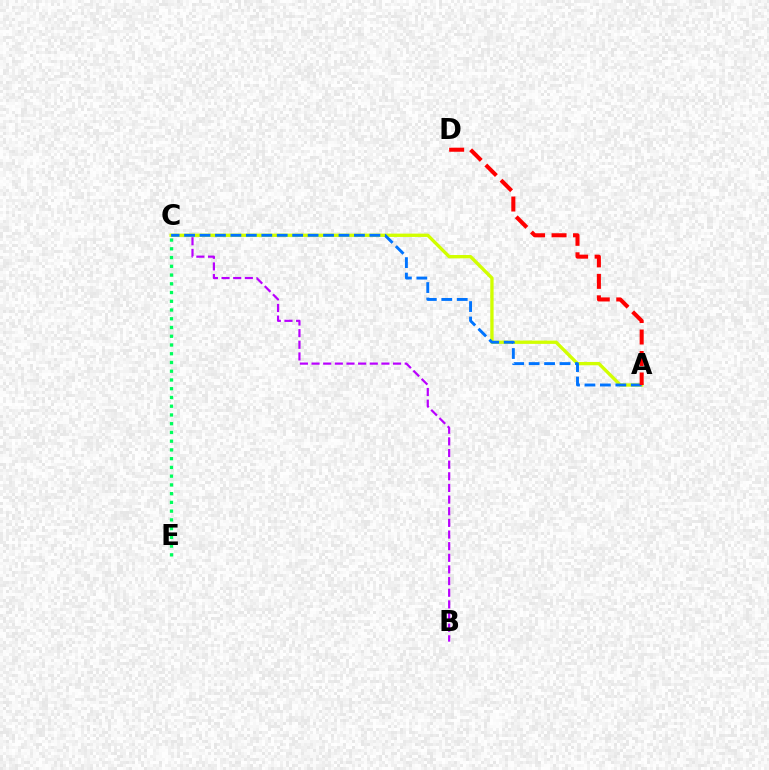{('B', 'C'): [{'color': '#b900ff', 'line_style': 'dashed', 'thickness': 1.58}], ('A', 'C'): [{'color': '#d1ff00', 'line_style': 'solid', 'thickness': 2.4}, {'color': '#0074ff', 'line_style': 'dashed', 'thickness': 2.1}], ('C', 'E'): [{'color': '#00ff5c', 'line_style': 'dotted', 'thickness': 2.38}], ('A', 'D'): [{'color': '#ff0000', 'line_style': 'dashed', 'thickness': 2.92}]}